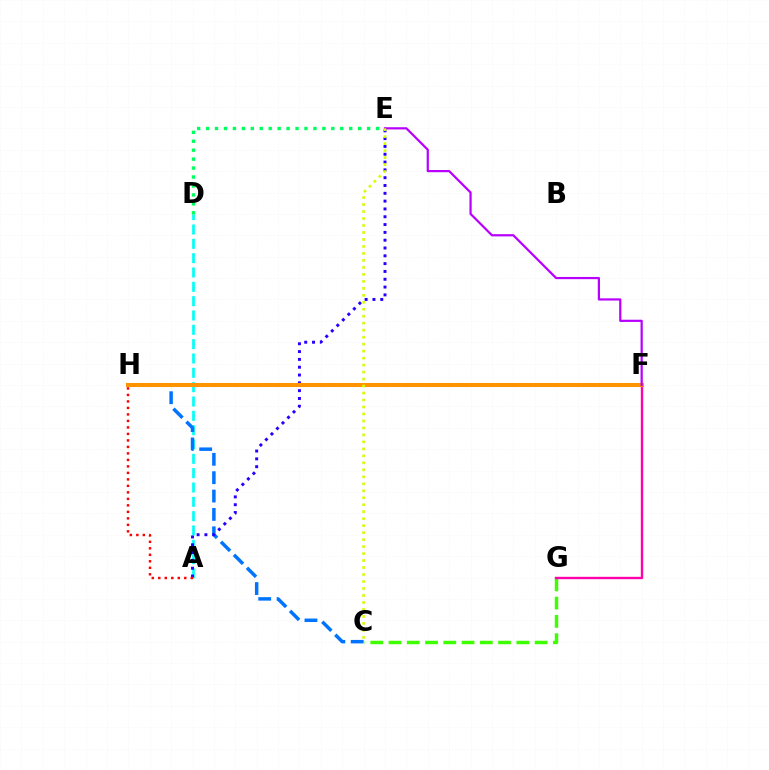{('C', 'G'): [{'color': '#3dff00', 'line_style': 'dashed', 'thickness': 2.48}], ('A', 'D'): [{'color': '#00fff6', 'line_style': 'dashed', 'thickness': 1.95}], ('C', 'H'): [{'color': '#0074ff', 'line_style': 'dashed', 'thickness': 2.5}], ('F', 'G'): [{'color': '#ff00ac', 'line_style': 'solid', 'thickness': 1.71}], ('D', 'E'): [{'color': '#00ff5c', 'line_style': 'dotted', 'thickness': 2.43}], ('A', 'E'): [{'color': '#2500ff', 'line_style': 'dotted', 'thickness': 2.12}], ('F', 'H'): [{'color': '#ff9400', 'line_style': 'solid', 'thickness': 2.91}], ('A', 'H'): [{'color': '#ff0000', 'line_style': 'dotted', 'thickness': 1.76}], ('E', 'F'): [{'color': '#b900ff', 'line_style': 'solid', 'thickness': 1.59}], ('C', 'E'): [{'color': '#d1ff00', 'line_style': 'dotted', 'thickness': 1.9}]}